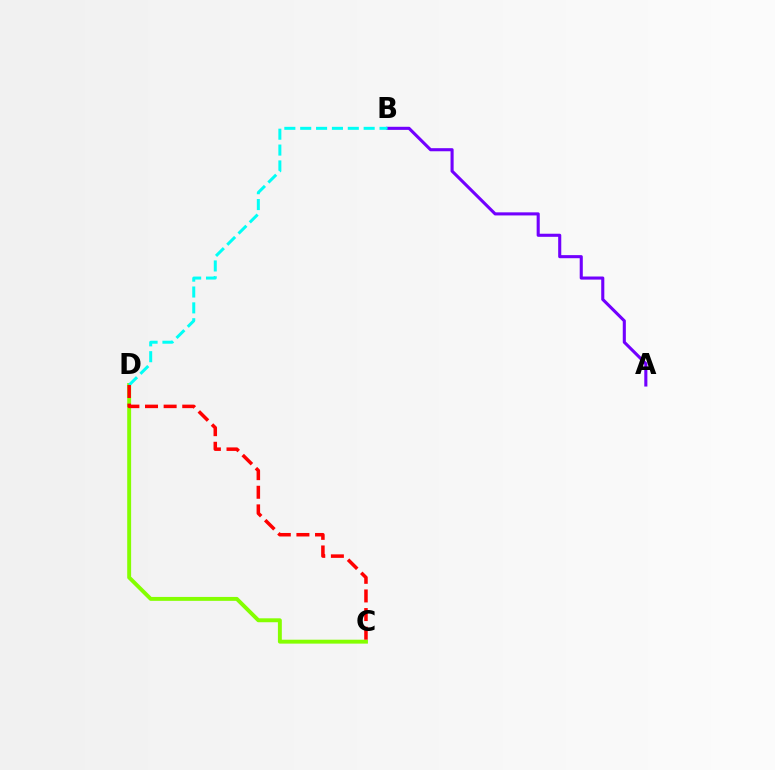{('A', 'B'): [{'color': '#7200ff', 'line_style': 'solid', 'thickness': 2.22}], ('C', 'D'): [{'color': '#84ff00', 'line_style': 'solid', 'thickness': 2.82}, {'color': '#ff0000', 'line_style': 'dashed', 'thickness': 2.53}], ('B', 'D'): [{'color': '#00fff6', 'line_style': 'dashed', 'thickness': 2.15}]}